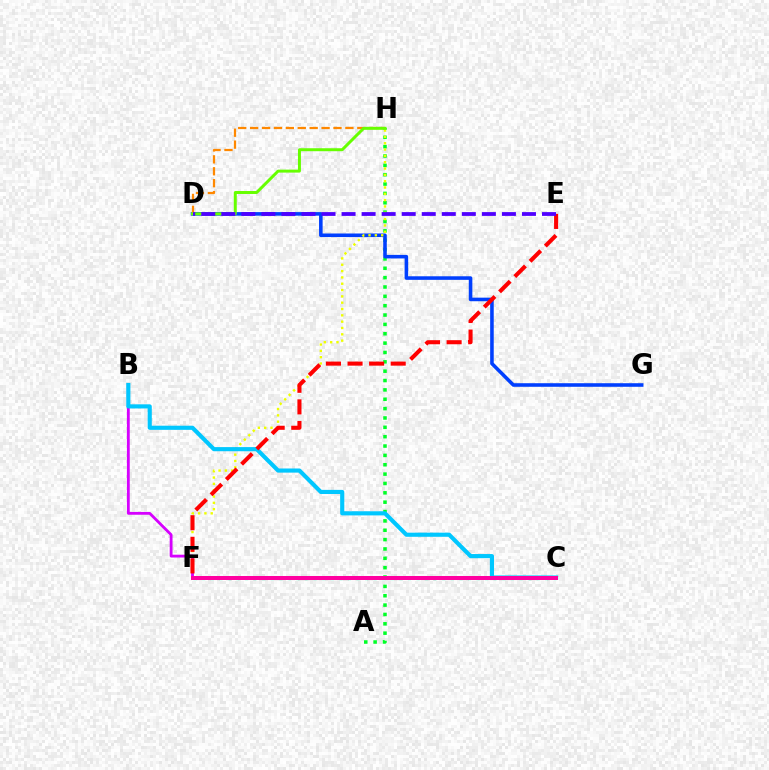{('C', 'F'): [{'color': '#00ffaf', 'line_style': 'dotted', 'thickness': 2.33}, {'color': '#ff00a0', 'line_style': 'solid', 'thickness': 2.88}], ('A', 'H'): [{'color': '#00ff27', 'line_style': 'dotted', 'thickness': 2.54}], ('D', 'G'): [{'color': '#003fff', 'line_style': 'solid', 'thickness': 2.57}], ('F', 'H'): [{'color': '#eeff00', 'line_style': 'dotted', 'thickness': 1.72}], ('D', 'H'): [{'color': '#ff8800', 'line_style': 'dashed', 'thickness': 1.62}, {'color': '#66ff00', 'line_style': 'solid', 'thickness': 2.14}], ('B', 'F'): [{'color': '#d600ff', 'line_style': 'solid', 'thickness': 2.03}], ('B', 'C'): [{'color': '#00c7ff', 'line_style': 'solid', 'thickness': 2.98}], ('E', 'F'): [{'color': '#ff0000', 'line_style': 'dashed', 'thickness': 2.93}], ('D', 'E'): [{'color': '#4f00ff', 'line_style': 'dashed', 'thickness': 2.72}]}